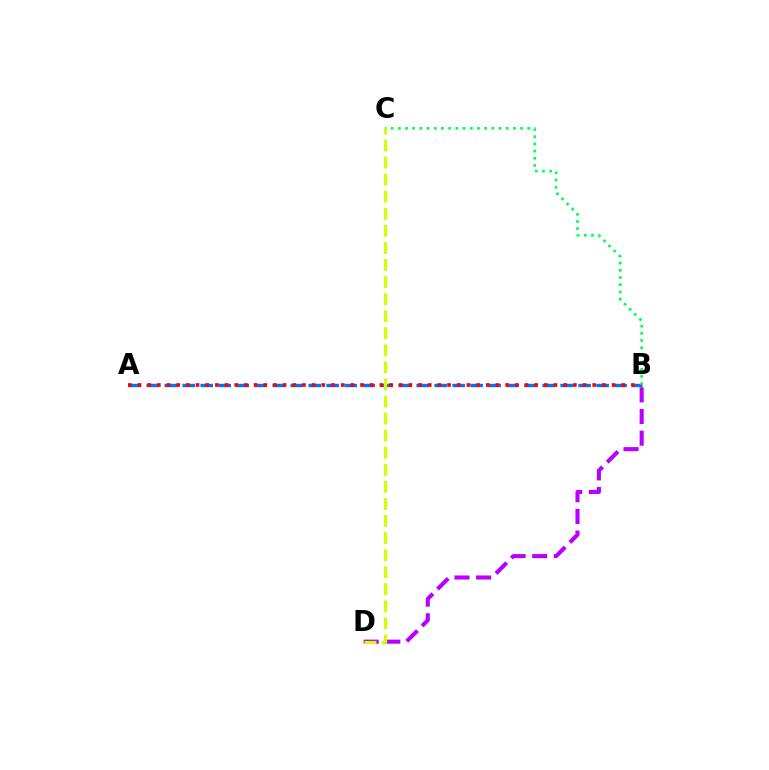{('A', 'B'): [{'color': '#0074ff', 'line_style': 'dashed', 'thickness': 2.44}, {'color': '#ff0000', 'line_style': 'dotted', 'thickness': 2.63}], ('B', 'C'): [{'color': '#00ff5c', 'line_style': 'dotted', 'thickness': 1.95}], ('B', 'D'): [{'color': '#b900ff', 'line_style': 'dashed', 'thickness': 2.94}], ('C', 'D'): [{'color': '#d1ff00', 'line_style': 'dashed', 'thickness': 2.32}]}